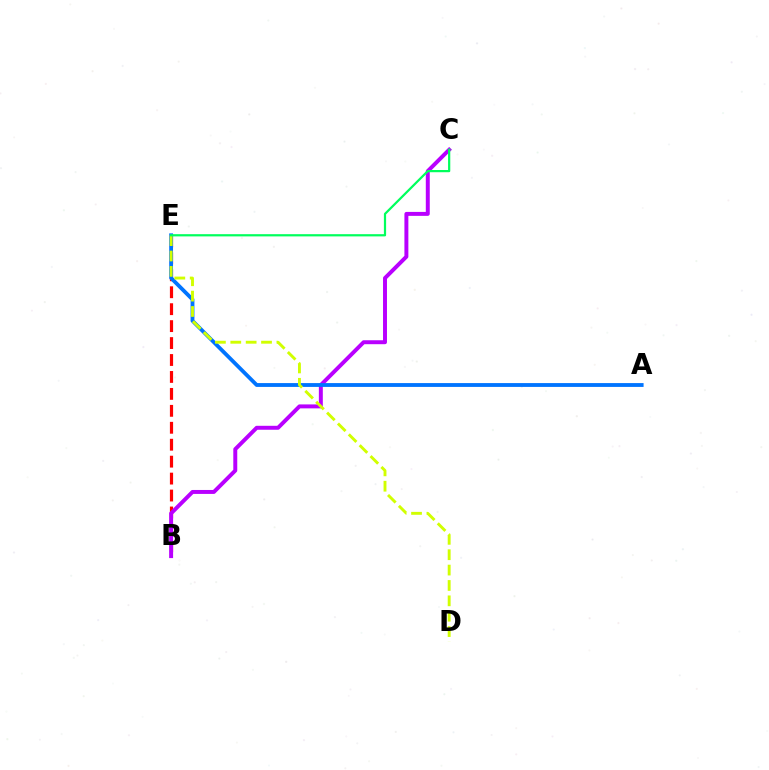{('B', 'E'): [{'color': '#ff0000', 'line_style': 'dashed', 'thickness': 2.3}], ('B', 'C'): [{'color': '#b900ff', 'line_style': 'solid', 'thickness': 2.85}], ('A', 'E'): [{'color': '#0074ff', 'line_style': 'solid', 'thickness': 2.75}], ('D', 'E'): [{'color': '#d1ff00', 'line_style': 'dashed', 'thickness': 2.09}], ('C', 'E'): [{'color': '#00ff5c', 'line_style': 'solid', 'thickness': 1.6}]}